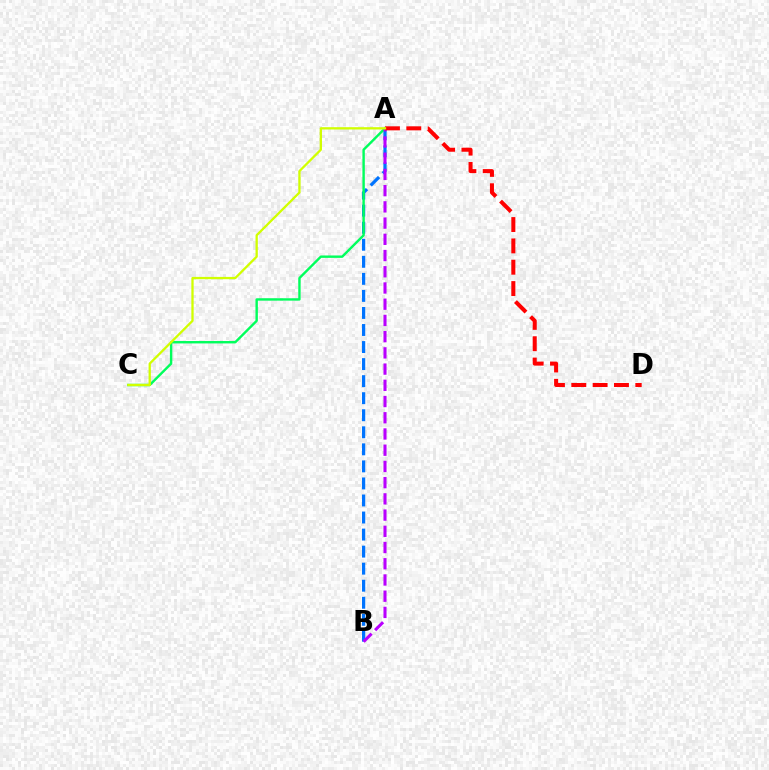{('A', 'B'): [{'color': '#0074ff', 'line_style': 'dashed', 'thickness': 2.32}, {'color': '#b900ff', 'line_style': 'dashed', 'thickness': 2.2}], ('A', 'C'): [{'color': '#00ff5c', 'line_style': 'solid', 'thickness': 1.73}, {'color': '#d1ff00', 'line_style': 'solid', 'thickness': 1.65}], ('A', 'D'): [{'color': '#ff0000', 'line_style': 'dashed', 'thickness': 2.9}]}